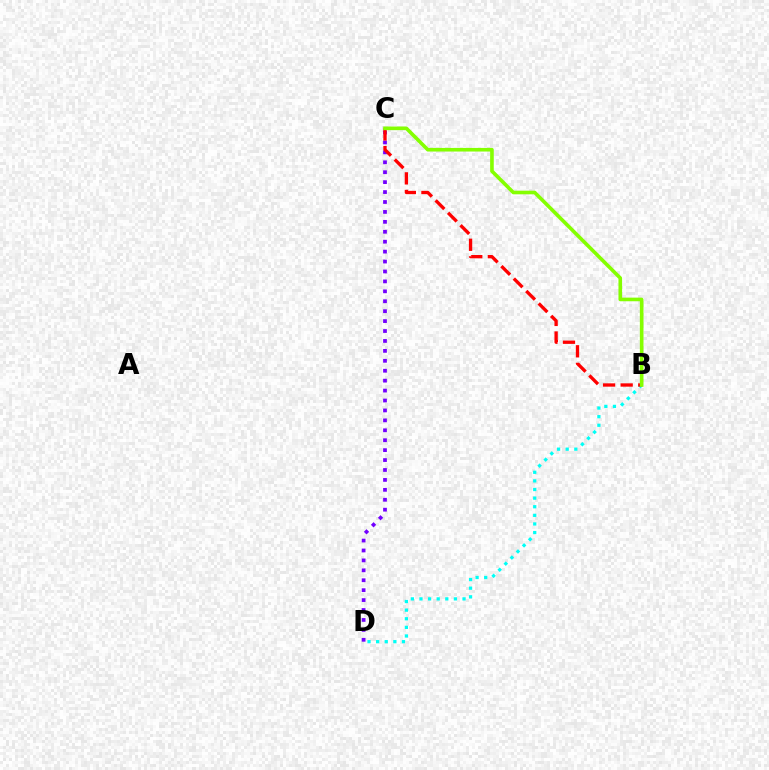{('B', 'D'): [{'color': '#00fff6', 'line_style': 'dotted', 'thickness': 2.34}], ('C', 'D'): [{'color': '#7200ff', 'line_style': 'dotted', 'thickness': 2.7}], ('B', 'C'): [{'color': '#ff0000', 'line_style': 'dashed', 'thickness': 2.39}, {'color': '#84ff00', 'line_style': 'solid', 'thickness': 2.61}]}